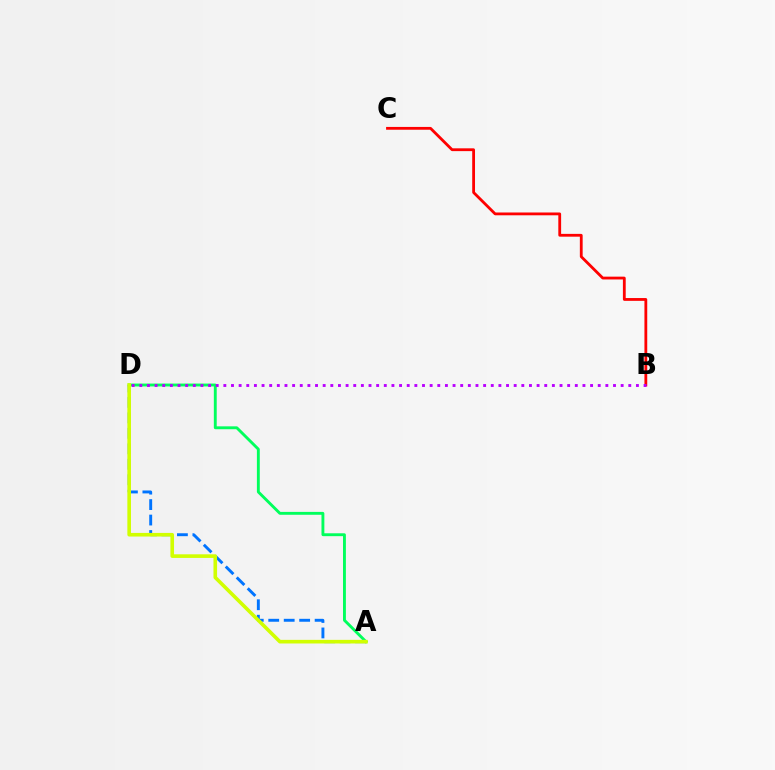{('A', 'D'): [{'color': '#0074ff', 'line_style': 'dashed', 'thickness': 2.1}, {'color': '#00ff5c', 'line_style': 'solid', 'thickness': 2.07}, {'color': '#d1ff00', 'line_style': 'solid', 'thickness': 2.6}], ('B', 'C'): [{'color': '#ff0000', 'line_style': 'solid', 'thickness': 2.02}], ('B', 'D'): [{'color': '#b900ff', 'line_style': 'dotted', 'thickness': 2.08}]}